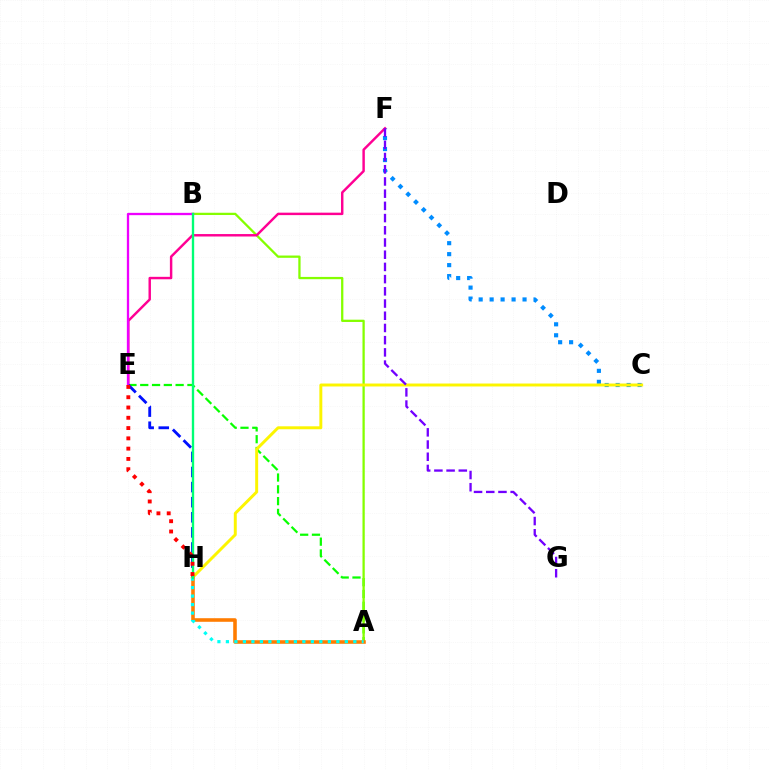{('C', 'F'): [{'color': '#008cff', 'line_style': 'dotted', 'thickness': 2.98}], ('A', 'E'): [{'color': '#08ff00', 'line_style': 'dashed', 'thickness': 1.6}], ('A', 'B'): [{'color': '#84ff00', 'line_style': 'solid', 'thickness': 1.64}], ('C', 'H'): [{'color': '#fcf500', 'line_style': 'solid', 'thickness': 2.12}], ('E', 'F'): [{'color': '#ff0094', 'line_style': 'solid', 'thickness': 1.76}], ('B', 'E'): [{'color': '#ee00ff', 'line_style': 'solid', 'thickness': 1.66}], ('E', 'H'): [{'color': '#0010ff', 'line_style': 'dashed', 'thickness': 2.05}, {'color': '#ff0000', 'line_style': 'dotted', 'thickness': 2.79}], ('A', 'H'): [{'color': '#ff7c00', 'line_style': 'solid', 'thickness': 2.58}, {'color': '#00fff6', 'line_style': 'dotted', 'thickness': 2.31}], ('F', 'G'): [{'color': '#7200ff', 'line_style': 'dashed', 'thickness': 1.66}], ('B', 'H'): [{'color': '#00ff74', 'line_style': 'solid', 'thickness': 1.69}]}